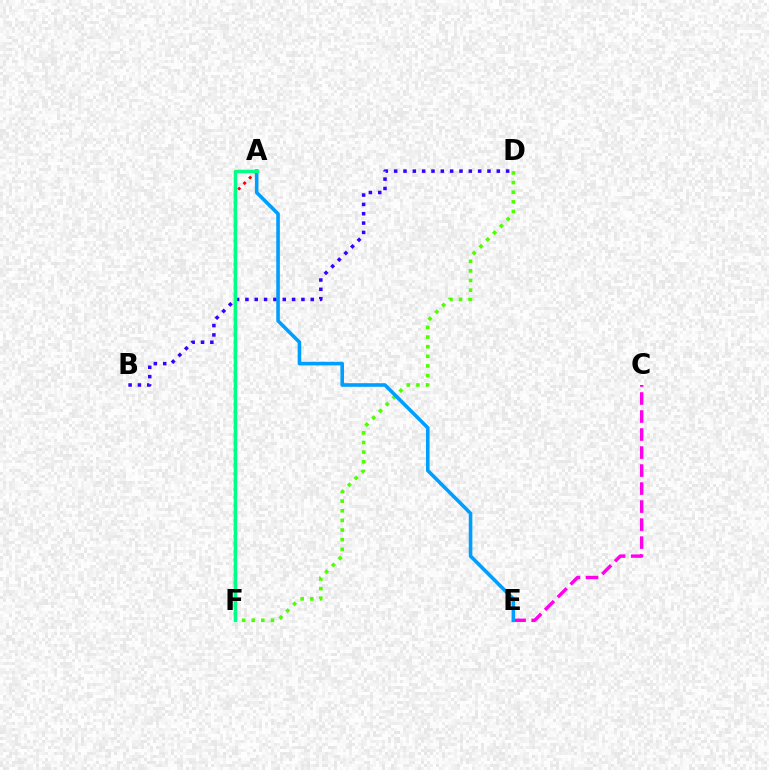{('A', 'F'): [{'color': '#ff0000', 'line_style': 'dotted', 'thickness': 2.11}, {'color': '#ffd500', 'line_style': 'solid', 'thickness': 1.75}, {'color': '#00ff86', 'line_style': 'solid', 'thickness': 2.42}], ('C', 'E'): [{'color': '#ff00ed', 'line_style': 'dashed', 'thickness': 2.45}], ('D', 'F'): [{'color': '#4fff00', 'line_style': 'dotted', 'thickness': 2.62}], ('B', 'D'): [{'color': '#3700ff', 'line_style': 'dotted', 'thickness': 2.54}], ('A', 'E'): [{'color': '#009eff', 'line_style': 'solid', 'thickness': 2.59}]}